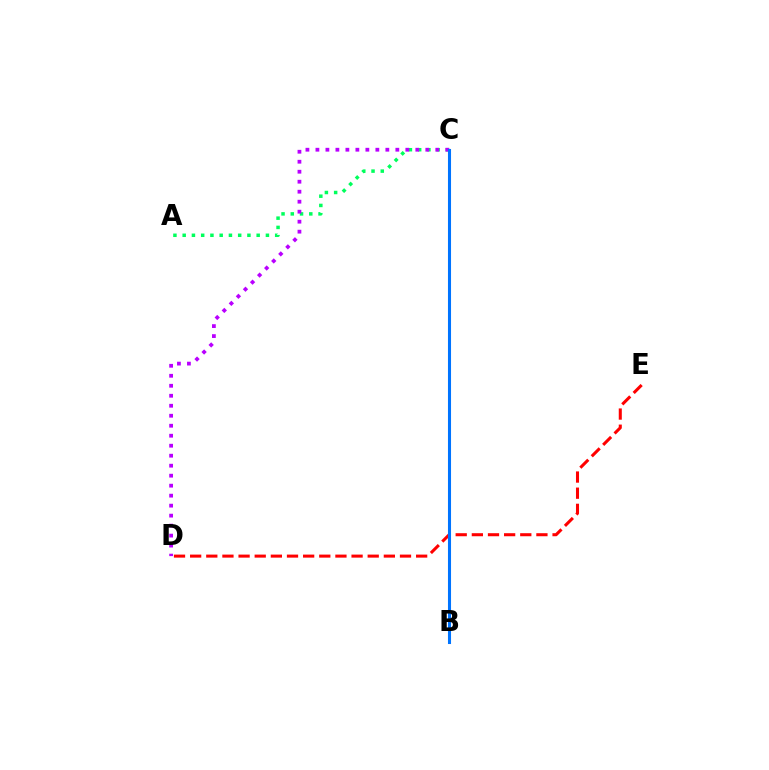{('A', 'C'): [{'color': '#00ff5c', 'line_style': 'dotted', 'thickness': 2.51}], ('C', 'D'): [{'color': '#b900ff', 'line_style': 'dotted', 'thickness': 2.71}], ('D', 'E'): [{'color': '#ff0000', 'line_style': 'dashed', 'thickness': 2.19}], ('B', 'C'): [{'color': '#d1ff00', 'line_style': 'solid', 'thickness': 2.06}, {'color': '#0074ff', 'line_style': 'solid', 'thickness': 2.21}]}